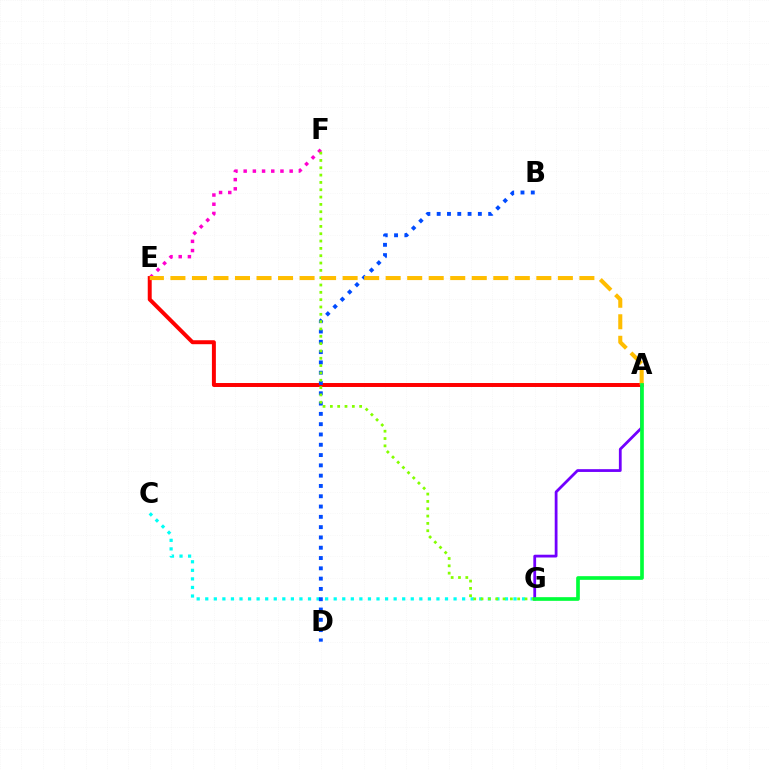{('E', 'F'): [{'color': '#ff00cf', 'line_style': 'dotted', 'thickness': 2.5}], ('A', 'E'): [{'color': '#ff0000', 'line_style': 'solid', 'thickness': 2.85}, {'color': '#ffbd00', 'line_style': 'dashed', 'thickness': 2.92}], ('C', 'G'): [{'color': '#00fff6', 'line_style': 'dotted', 'thickness': 2.33}], ('B', 'D'): [{'color': '#004bff', 'line_style': 'dotted', 'thickness': 2.8}], ('F', 'G'): [{'color': '#84ff00', 'line_style': 'dotted', 'thickness': 1.99}], ('A', 'G'): [{'color': '#7200ff', 'line_style': 'solid', 'thickness': 2.0}, {'color': '#00ff39', 'line_style': 'solid', 'thickness': 2.64}]}